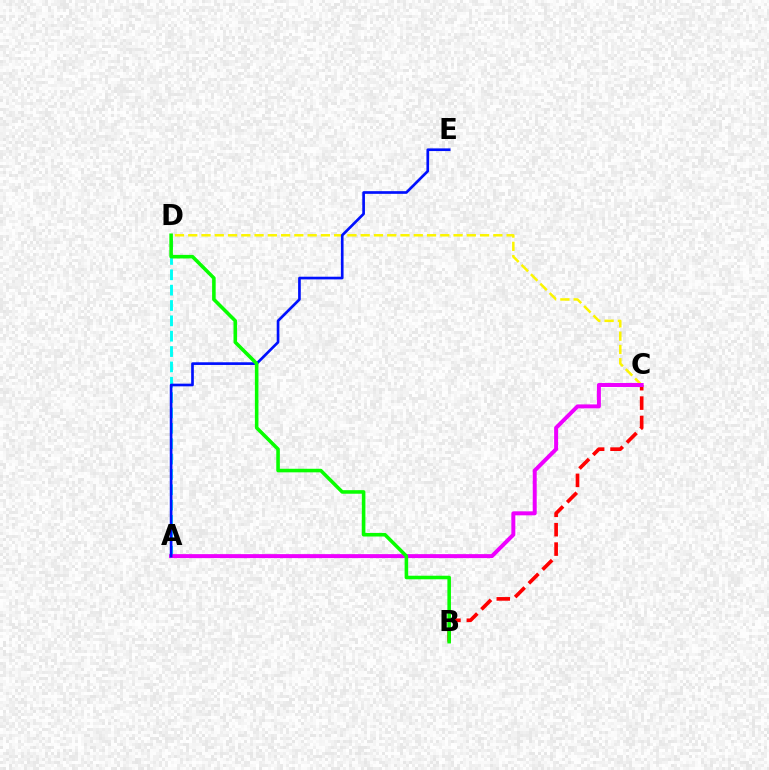{('A', 'D'): [{'color': '#00fff6', 'line_style': 'dashed', 'thickness': 2.09}], ('B', 'C'): [{'color': '#ff0000', 'line_style': 'dashed', 'thickness': 2.63}], ('C', 'D'): [{'color': '#fcf500', 'line_style': 'dashed', 'thickness': 1.8}], ('A', 'C'): [{'color': '#ee00ff', 'line_style': 'solid', 'thickness': 2.86}], ('A', 'E'): [{'color': '#0010ff', 'line_style': 'solid', 'thickness': 1.93}], ('B', 'D'): [{'color': '#08ff00', 'line_style': 'solid', 'thickness': 2.57}]}